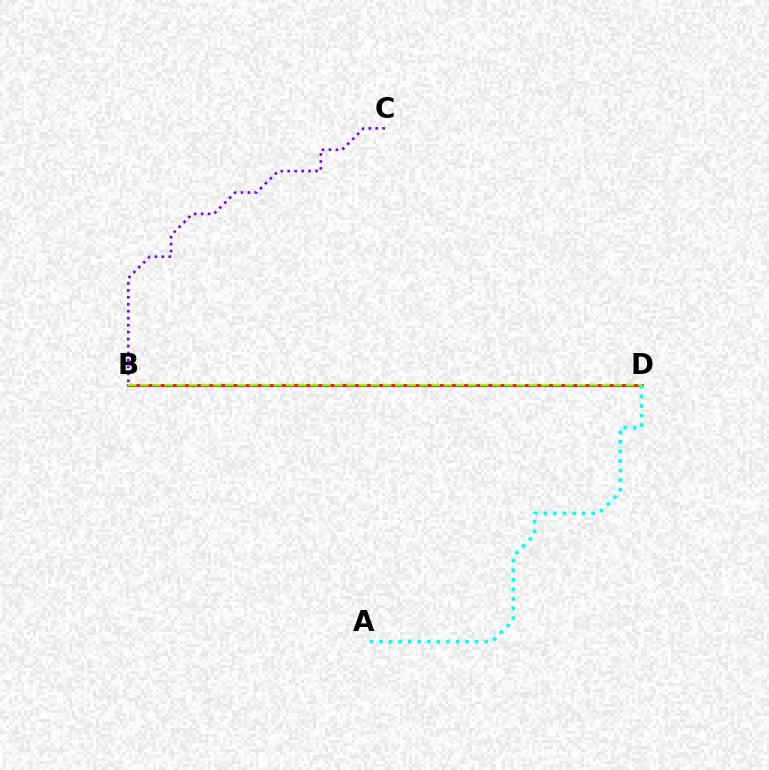{('B', 'D'): [{'color': '#ff0000', 'line_style': 'solid', 'thickness': 1.92}, {'color': '#84ff00', 'line_style': 'dashed', 'thickness': 1.65}], ('B', 'C'): [{'color': '#7200ff', 'line_style': 'dotted', 'thickness': 1.89}], ('A', 'D'): [{'color': '#00fff6', 'line_style': 'dotted', 'thickness': 2.6}]}